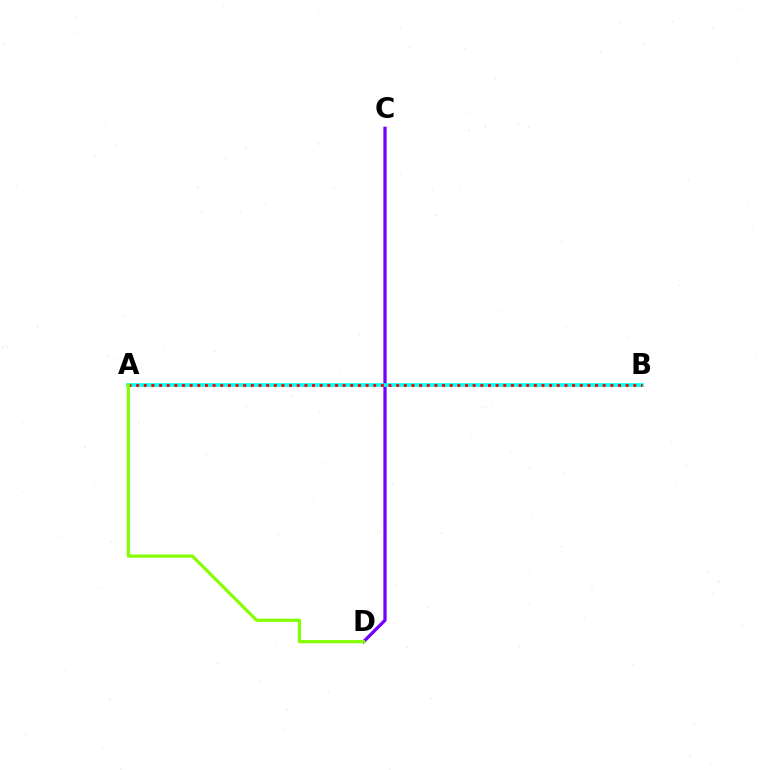{('C', 'D'): [{'color': '#7200ff', 'line_style': 'solid', 'thickness': 2.36}], ('A', 'B'): [{'color': '#00fff6', 'line_style': 'solid', 'thickness': 2.64}, {'color': '#ff0000', 'line_style': 'dotted', 'thickness': 2.08}], ('A', 'D'): [{'color': '#84ff00', 'line_style': 'solid', 'thickness': 2.27}]}